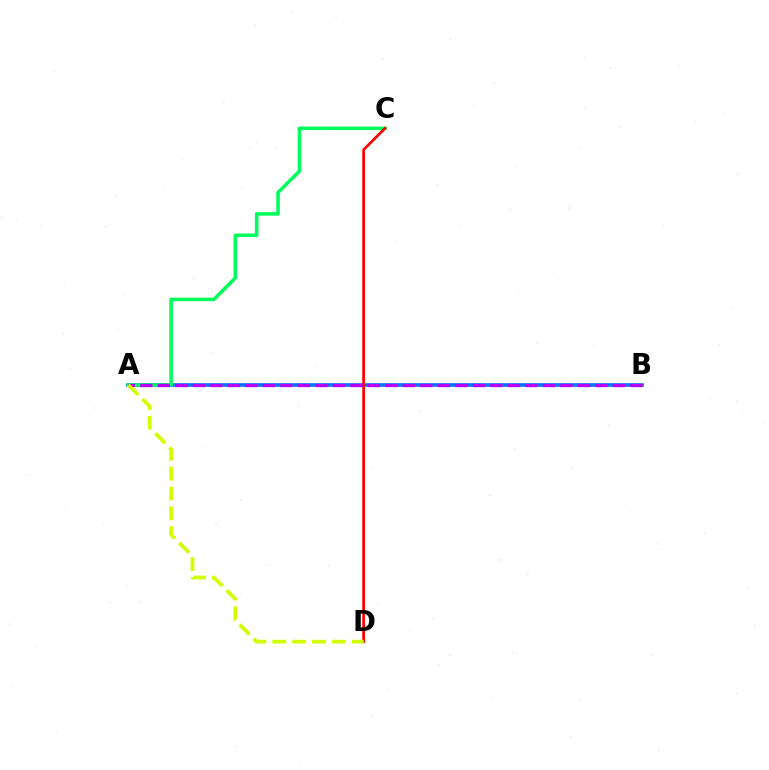{('A', 'B'): [{'color': '#0074ff', 'line_style': 'solid', 'thickness': 2.59}, {'color': '#b900ff', 'line_style': 'dashed', 'thickness': 2.38}], ('A', 'C'): [{'color': '#00ff5c', 'line_style': 'solid', 'thickness': 2.56}], ('C', 'D'): [{'color': '#ff0000', 'line_style': 'solid', 'thickness': 1.95}], ('A', 'D'): [{'color': '#d1ff00', 'line_style': 'dashed', 'thickness': 2.7}]}